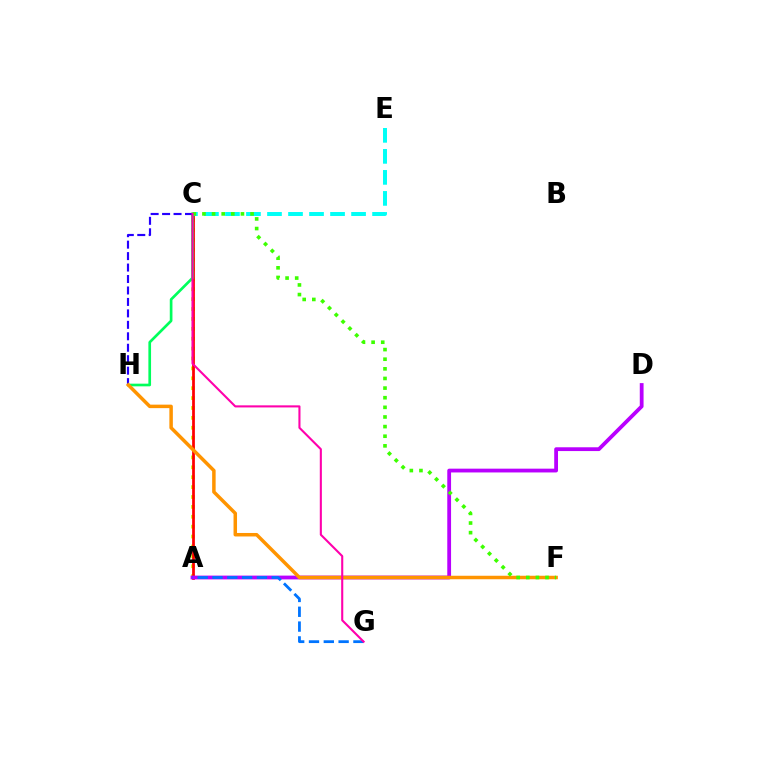{('A', 'C'): [{'color': '#d1ff00', 'line_style': 'dotted', 'thickness': 2.69}, {'color': '#ff0000', 'line_style': 'solid', 'thickness': 1.98}], ('A', 'D'): [{'color': '#b900ff', 'line_style': 'solid', 'thickness': 2.73}], ('A', 'G'): [{'color': '#0074ff', 'line_style': 'dashed', 'thickness': 2.01}], ('C', 'H'): [{'color': '#00ff5c', 'line_style': 'solid', 'thickness': 1.93}, {'color': '#2500ff', 'line_style': 'dashed', 'thickness': 1.56}], ('C', 'E'): [{'color': '#00fff6', 'line_style': 'dashed', 'thickness': 2.86}], ('F', 'H'): [{'color': '#ff9400', 'line_style': 'solid', 'thickness': 2.51}], ('C', 'F'): [{'color': '#3dff00', 'line_style': 'dotted', 'thickness': 2.62}], ('C', 'G'): [{'color': '#ff00ac', 'line_style': 'solid', 'thickness': 1.5}]}